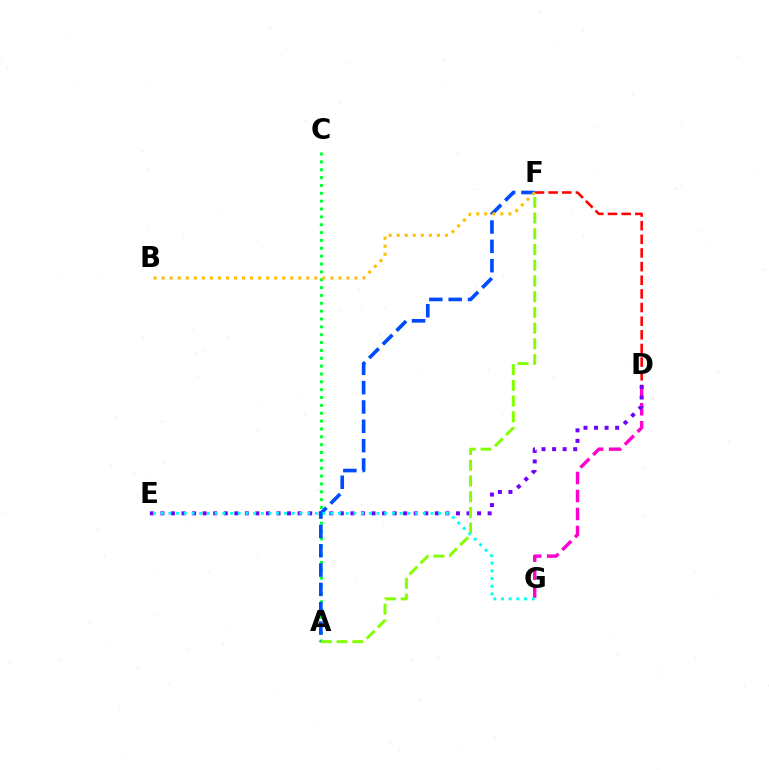{('D', 'F'): [{'color': '#ff0000', 'line_style': 'dashed', 'thickness': 1.85}], ('D', 'G'): [{'color': '#ff00cf', 'line_style': 'dashed', 'thickness': 2.44}], ('D', 'E'): [{'color': '#7200ff', 'line_style': 'dotted', 'thickness': 2.87}], ('A', 'C'): [{'color': '#00ff39', 'line_style': 'dotted', 'thickness': 2.13}], ('A', 'F'): [{'color': '#004bff', 'line_style': 'dashed', 'thickness': 2.63}, {'color': '#84ff00', 'line_style': 'dashed', 'thickness': 2.14}], ('E', 'G'): [{'color': '#00fff6', 'line_style': 'dotted', 'thickness': 2.09}], ('B', 'F'): [{'color': '#ffbd00', 'line_style': 'dotted', 'thickness': 2.18}]}